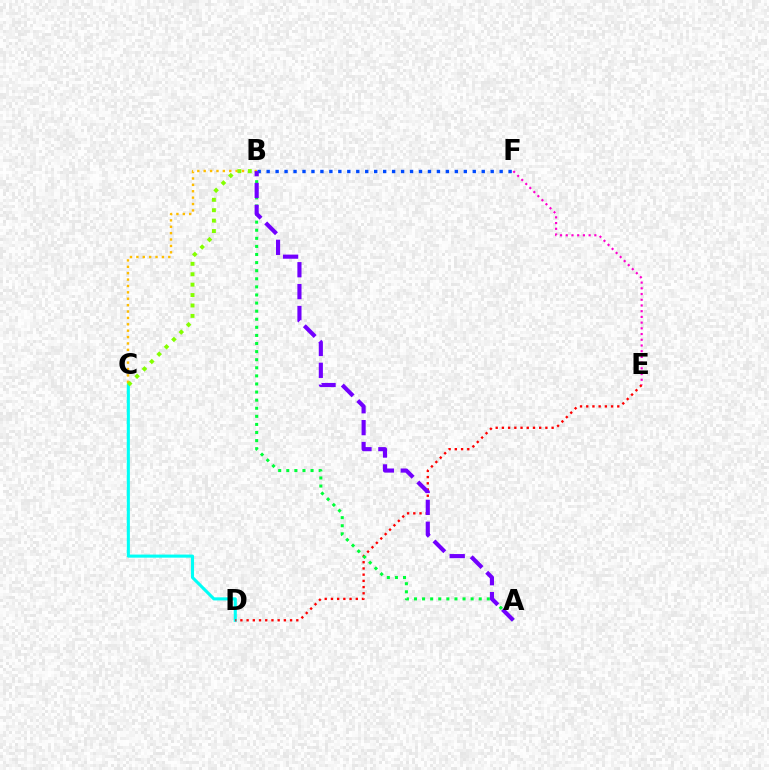{('B', 'C'): [{'color': '#ffbd00', 'line_style': 'dotted', 'thickness': 1.74}, {'color': '#84ff00', 'line_style': 'dotted', 'thickness': 2.83}], ('E', 'F'): [{'color': '#ff00cf', 'line_style': 'dotted', 'thickness': 1.55}], ('B', 'F'): [{'color': '#004bff', 'line_style': 'dotted', 'thickness': 2.43}], ('C', 'D'): [{'color': '#00fff6', 'line_style': 'solid', 'thickness': 2.22}], ('D', 'E'): [{'color': '#ff0000', 'line_style': 'dotted', 'thickness': 1.69}], ('A', 'B'): [{'color': '#00ff39', 'line_style': 'dotted', 'thickness': 2.2}, {'color': '#7200ff', 'line_style': 'dashed', 'thickness': 2.97}]}